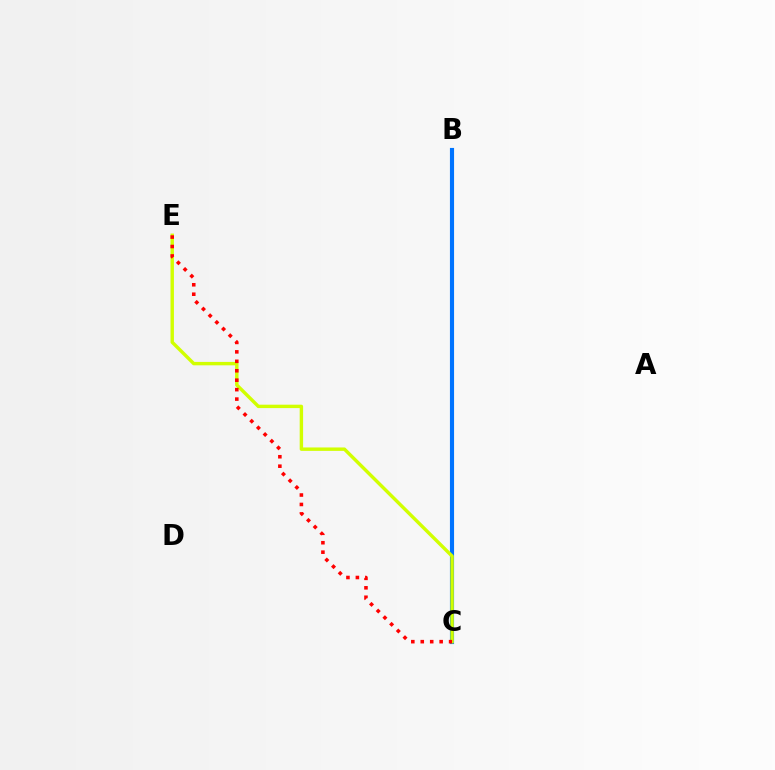{('B', 'C'): [{'color': '#b900ff', 'line_style': 'dashed', 'thickness': 2.85}, {'color': '#00ff5c', 'line_style': 'solid', 'thickness': 1.68}, {'color': '#0074ff', 'line_style': 'solid', 'thickness': 2.98}], ('C', 'E'): [{'color': '#d1ff00', 'line_style': 'solid', 'thickness': 2.46}, {'color': '#ff0000', 'line_style': 'dotted', 'thickness': 2.57}]}